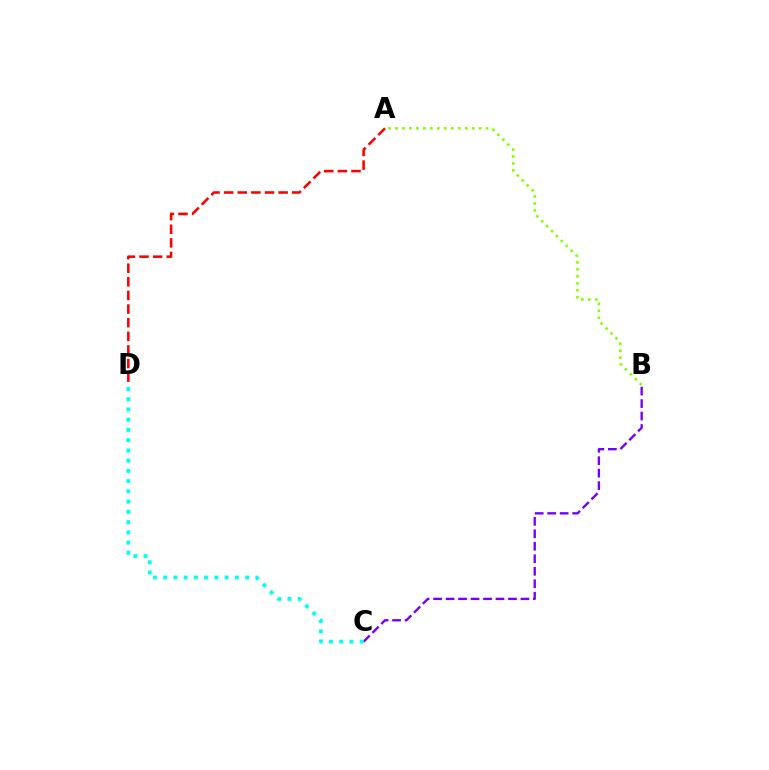{('A', 'D'): [{'color': '#ff0000', 'line_style': 'dashed', 'thickness': 1.85}], ('B', 'C'): [{'color': '#7200ff', 'line_style': 'dashed', 'thickness': 1.7}], ('C', 'D'): [{'color': '#00fff6', 'line_style': 'dotted', 'thickness': 2.78}], ('A', 'B'): [{'color': '#84ff00', 'line_style': 'dotted', 'thickness': 1.89}]}